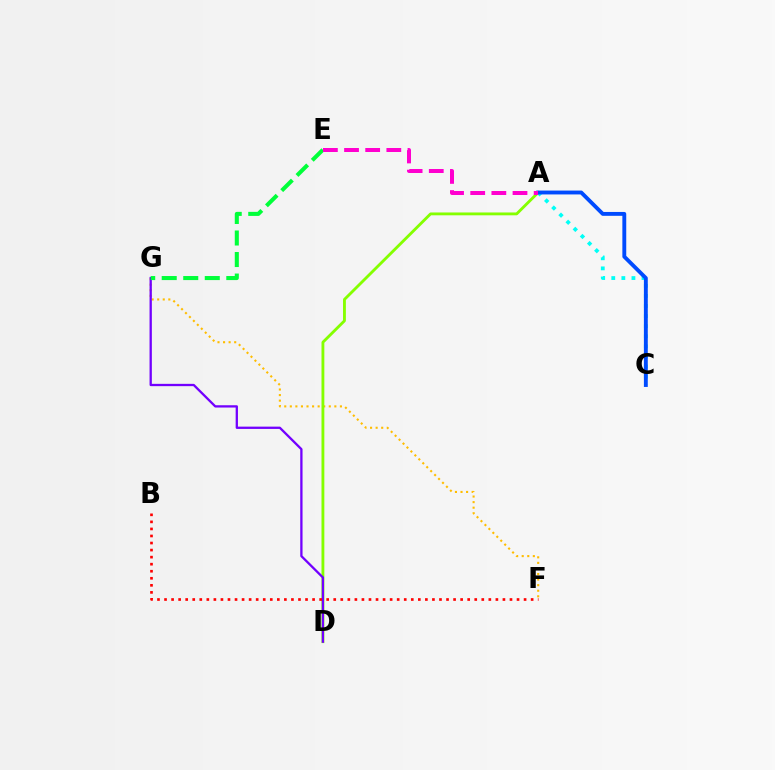{('F', 'G'): [{'color': '#ffbd00', 'line_style': 'dotted', 'thickness': 1.51}], ('A', 'C'): [{'color': '#00fff6', 'line_style': 'dotted', 'thickness': 2.74}, {'color': '#004bff', 'line_style': 'solid', 'thickness': 2.79}], ('A', 'D'): [{'color': '#84ff00', 'line_style': 'solid', 'thickness': 2.05}], ('D', 'G'): [{'color': '#7200ff', 'line_style': 'solid', 'thickness': 1.65}], ('E', 'G'): [{'color': '#00ff39', 'line_style': 'dashed', 'thickness': 2.92}], ('A', 'E'): [{'color': '#ff00cf', 'line_style': 'dashed', 'thickness': 2.87}], ('B', 'F'): [{'color': '#ff0000', 'line_style': 'dotted', 'thickness': 1.92}]}